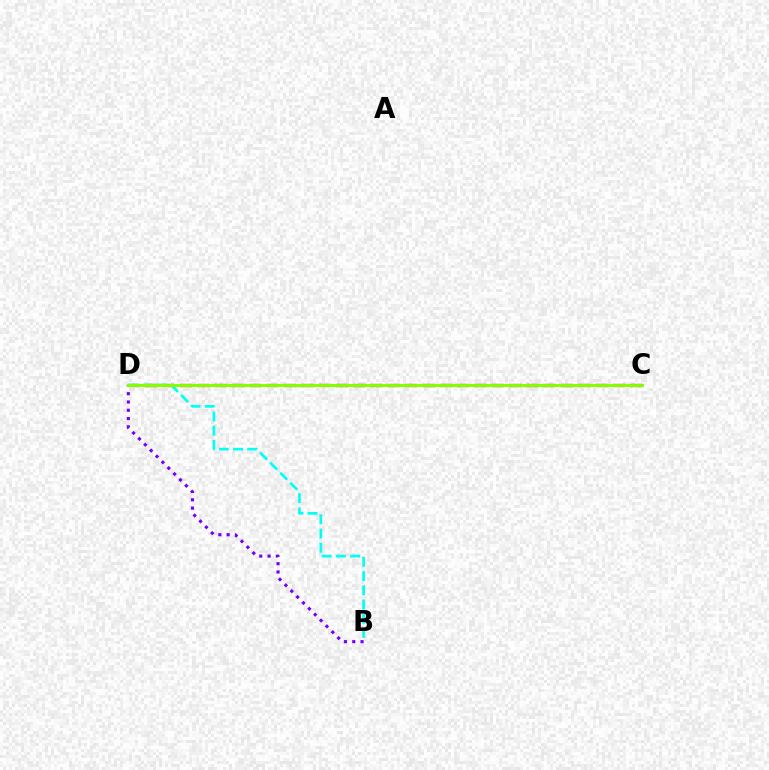{('C', 'D'): [{'color': '#ff0000', 'line_style': 'dashed', 'thickness': 2.35}, {'color': '#84ff00', 'line_style': 'solid', 'thickness': 2.12}], ('B', 'D'): [{'color': '#00fff6', 'line_style': 'dashed', 'thickness': 1.93}, {'color': '#7200ff', 'line_style': 'dotted', 'thickness': 2.25}]}